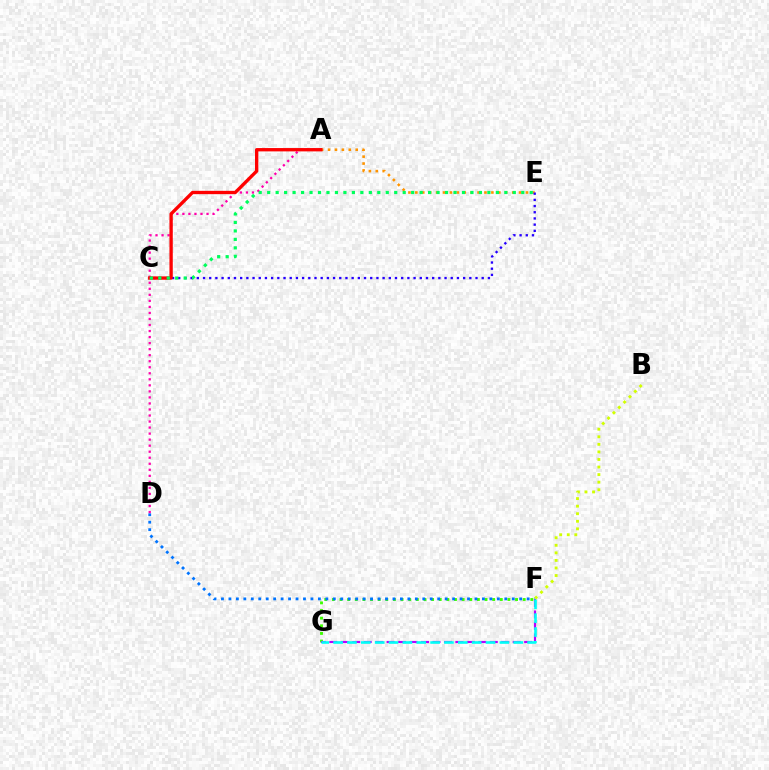{('A', 'E'): [{'color': '#ff9400', 'line_style': 'dotted', 'thickness': 1.88}], ('F', 'G'): [{'color': '#3dff00', 'line_style': 'dotted', 'thickness': 2.07}, {'color': '#b900ff', 'line_style': 'dashed', 'thickness': 1.56}, {'color': '#00fff6', 'line_style': 'dashed', 'thickness': 1.88}], ('D', 'F'): [{'color': '#0074ff', 'line_style': 'dotted', 'thickness': 2.03}], ('C', 'E'): [{'color': '#2500ff', 'line_style': 'dotted', 'thickness': 1.68}, {'color': '#00ff5c', 'line_style': 'dotted', 'thickness': 2.3}], ('A', 'D'): [{'color': '#ff00ac', 'line_style': 'dotted', 'thickness': 1.64}], ('A', 'C'): [{'color': '#ff0000', 'line_style': 'solid', 'thickness': 2.4}], ('B', 'F'): [{'color': '#d1ff00', 'line_style': 'dotted', 'thickness': 2.06}]}